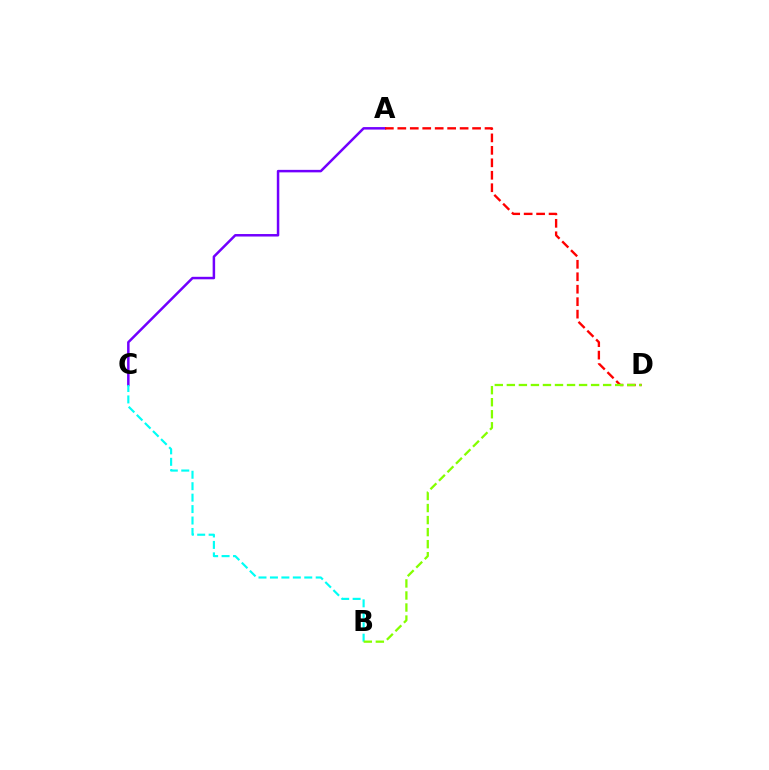{('A', 'C'): [{'color': '#7200ff', 'line_style': 'solid', 'thickness': 1.8}], ('A', 'D'): [{'color': '#ff0000', 'line_style': 'dashed', 'thickness': 1.69}], ('B', 'C'): [{'color': '#00fff6', 'line_style': 'dashed', 'thickness': 1.55}], ('B', 'D'): [{'color': '#84ff00', 'line_style': 'dashed', 'thickness': 1.64}]}